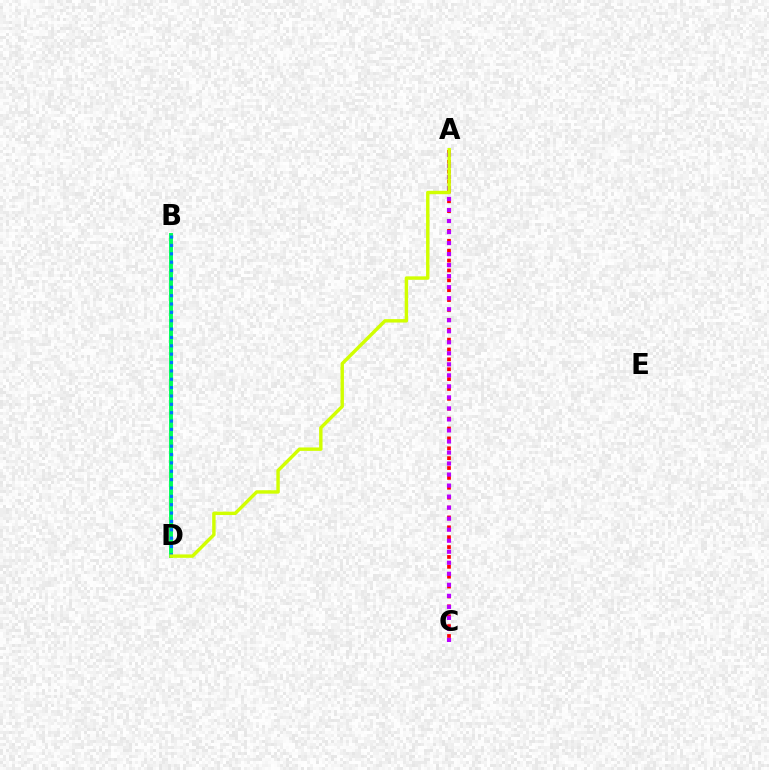{('B', 'D'): [{'color': '#00ff5c', 'line_style': 'solid', 'thickness': 2.83}, {'color': '#0074ff', 'line_style': 'dotted', 'thickness': 2.27}], ('A', 'C'): [{'color': '#ff0000', 'line_style': 'dotted', 'thickness': 2.68}, {'color': '#b900ff', 'line_style': 'dotted', 'thickness': 3.0}], ('A', 'D'): [{'color': '#d1ff00', 'line_style': 'solid', 'thickness': 2.46}]}